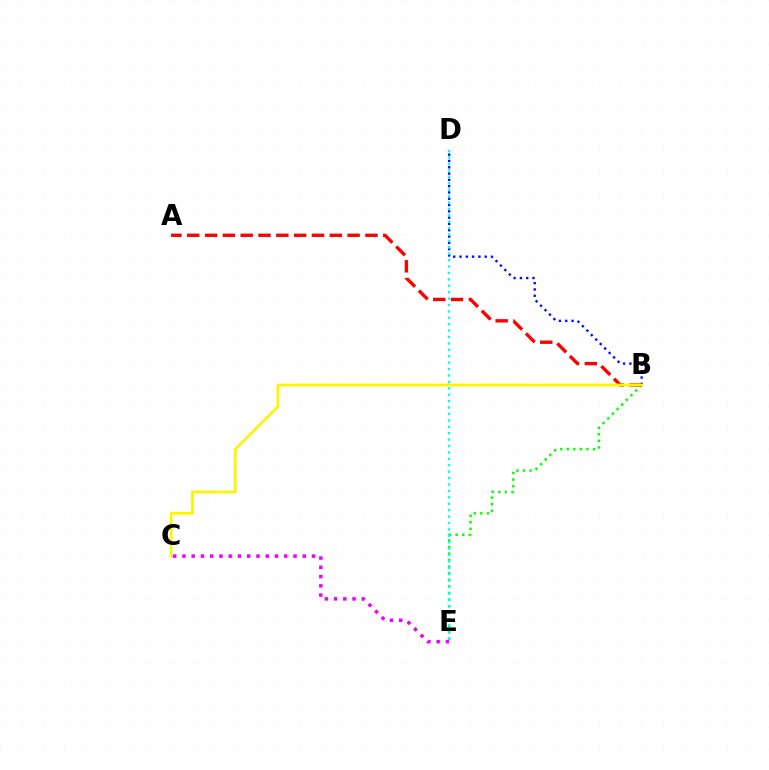{('B', 'D'): [{'color': '#0010ff', 'line_style': 'dotted', 'thickness': 1.71}], ('B', 'E'): [{'color': '#08ff00', 'line_style': 'dotted', 'thickness': 1.79}], ('C', 'E'): [{'color': '#ee00ff', 'line_style': 'dotted', 'thickness': 2.52}], ('A', 'B'): [{'color': '#ff0000', 'line_style': 'dashed', 'thickness': 2.42}], ('B', 'C'): [{'color': '#fcf500', 'line_style': 'solid', 'thickness': 1.98}], ('D', 'E'): [{'color': '#00fff6', 'line_style': 'dotted', 'thickness': 1.74}]}